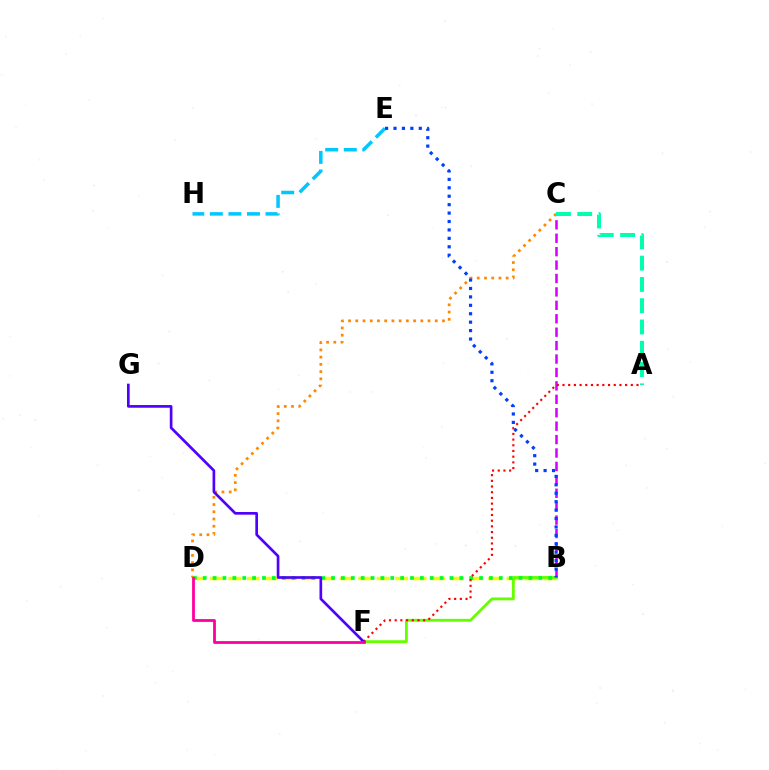{('B', 'D'): [{'color': '#eeff00', 'line_style': 'dashed', 'thickness': 2.52}, {'color': '#00ff27', 'line_style': 'dotted', 'thickness': 2.68}], ('B', 'C'): [{'color': '#d600ff', 'line_style': 'dashed', 'thickness': 1.82}], ('C', 'D'): [{'color': '#ff8800', 'line_style': 'dotted', 'thickness': 1.96}], ('A', 'C'): [{'color': '#00ffaf', 'line_style': 'dashed', 'thickness': 2.89}], ('B', 'F'): [{'color': '#66ff00', 'line_style': 'solid', 'thickness': 2.05}], ('A', 'F'): [{'color': '#ff0000', 'line_style': 'dotted', 'thickness': 1.55}], ('E', 'H'): [{'color': '#00c7ff', 'line_style': 'dashed', 'thickness': 2.52}], ('B', 'E'): [{'color': '#003fff', 'line_style': 'dotted', 'thickness': 2.29}], ('F', 'G'): [{'color': '#4f00ff', 'line_style': 'solid', 'thickness': 1.93}], ('D', 'F'): [{'color': '#ff00a0', 'line_style': 'solid', 'thickness': 2.02}]}